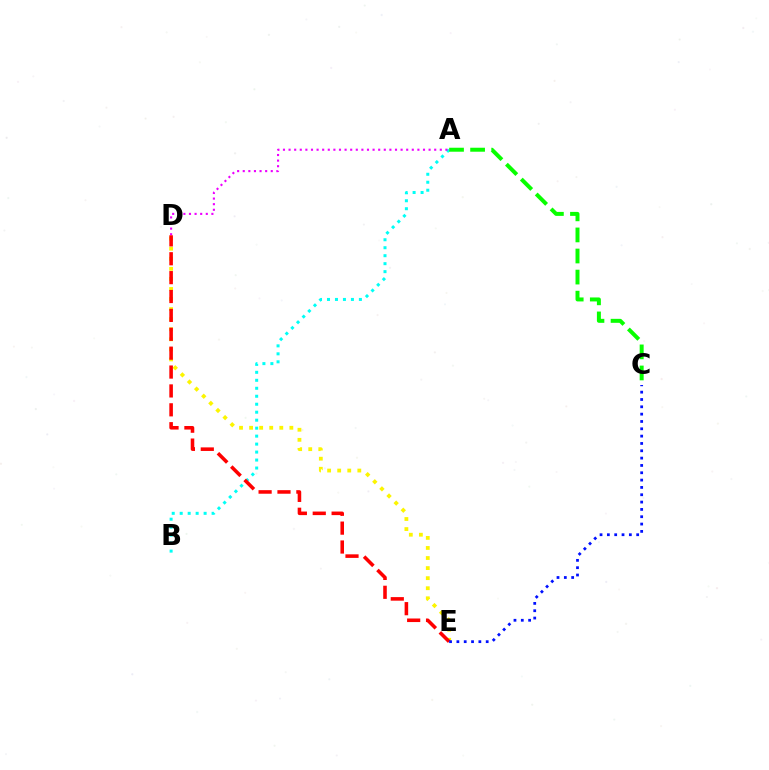{('A', 'B'): [{'color': '#00fff6', 'line_style': 'dotted', 'thickness': 2.17}], ('D', 'E'): [{'color': '#fcf500', 'line_style': 'dotted', 'thickness': 2.74}, {'color': '#ff0000', 'line_style': 'dashed', 'thickness': 2.57}], ('A', 'C'): [{'color': '#08ff00', 'line_style': 'dashed', 'thickness': 2.86}], ('A', 'D'): [{'color': '#ee00ff', 'line_style': 'dotted', 'thickness': 1.52}], ('C', 'E'): [{'color': '#0010ff', 'line_style': 'dotted', 'thickness': 1.99}]}